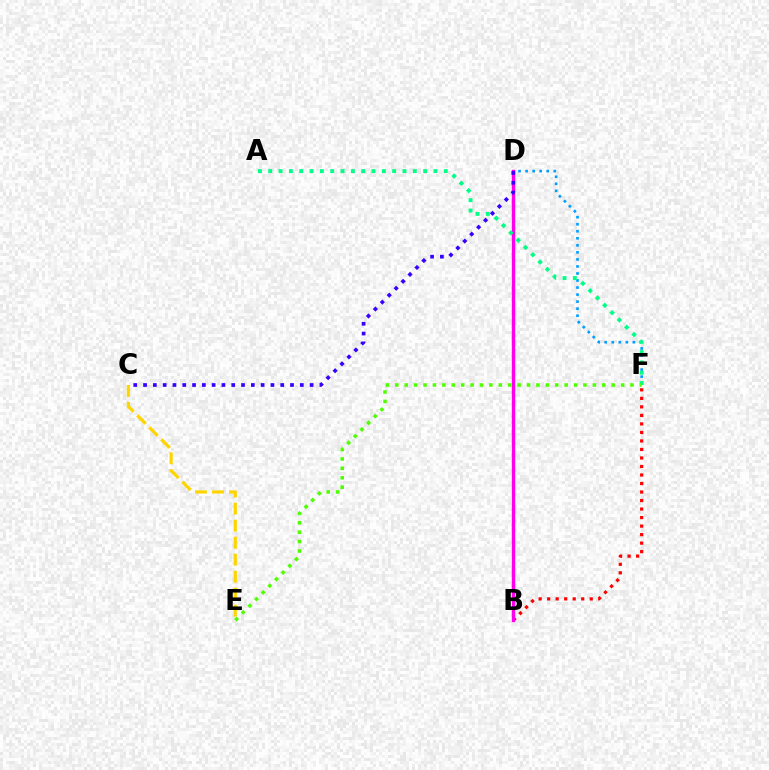{('C', 'E'): [{'color': '#ffd500', 'line_style': 'dashed', 'thickness': 2.31}], ('B', 'F'): [{'color': '#ff0000', 'line_style': 'dotted', 'thickness': 2.31}], ('D', 'F'): [{'color': '#009eff', 'line_style': 'dotted', 'thickness': 1.91}], ('B', 'D'): [{'color': '#ff00ed', 'line_style': 'solid', 'thickness': 2.44}], ('A', 'F'): [{'color': '#00ff86', 'line_style': 'dotted', 'thickness': 2.81}], ('E', 'F'): [{'color': '#4fff00', 'line_style': 'dotted', 'thickness': 2.56}], ('C', 'D'): [{'color': '#3700ff', 'line_style': 'dotted', 'thickness': 2.66}]}